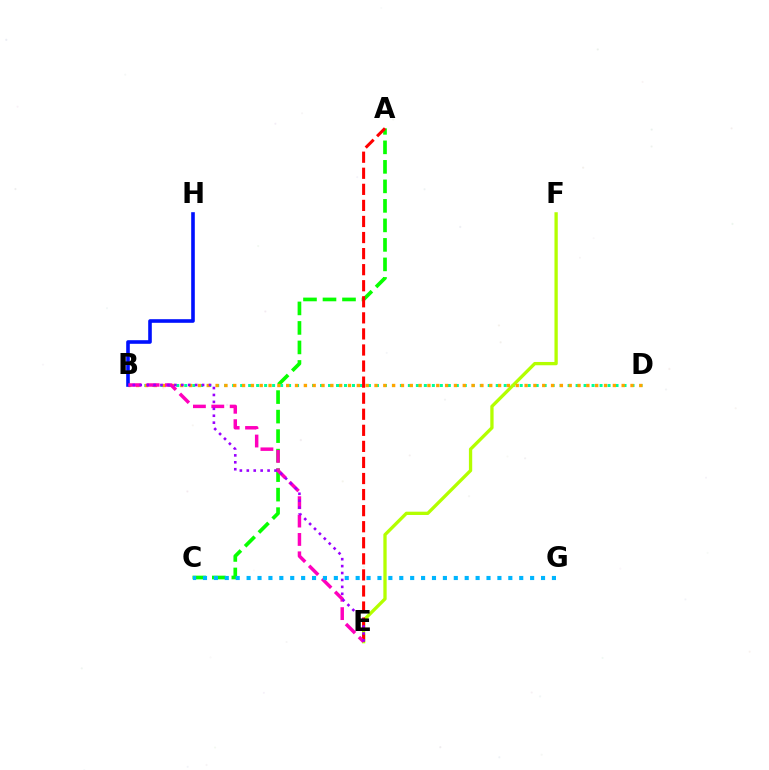{('A', 'C'): [{'color': '#08ff00', 'line_style': 'dashed', 'thickness': 2.65}], ('B', 'D'): [{'color': '#00ff9d', 'line_style': 'dotted', 'thickness': 2.17}, {'color': '#ffa500', 'line_style': 'dotted', 'thickness': 2.4}], ('E', 'F'): [{'color': '#b3ff00', 'line_style': 'solid', 'thickness': 2.38}], ('B', 'H'): [{'color': '#0010ff', 'line_style': 'solid', 'thickness': 2.6}], ('A', 'E'): [{'color': '#ff0000', 'line_style': 'dashed', 'thickness': 2.18}], ('B', 'E'): [{'color': '#ff00bd', 'line_style': 'dashed', 'thickness': 2.5}, {'color': '#9b00ff', 'line_style': 'dotted', 'thickness': 1.88}], ('C', 'G'): [{'color': '#00b5ff', 'line_style': 'dotted', 'thickness': 2.96}]}